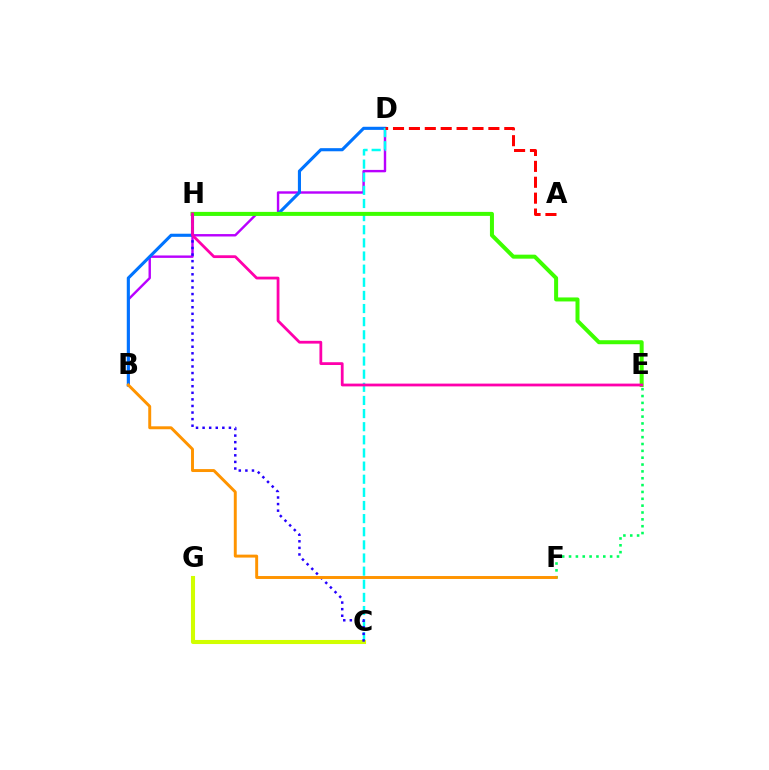{('B', 'D'): [{'color': '#b900ff', 'line_style': 'solid', 'thickness': 1.74}, {'color': '#0074ff', 'line_style': 'solid', 'thickness': 2.24}], ('E', 'F'): [{'color': '#00ff5c', 'line_style': 'dotted', 'thickness': 1.86}], ('C', 'D'): [{'color': '#00fff6', 'line_style': 'dashed', 'thickness': 1.78}], ('C', 'G'): [{'color': '#d1ff00', 'line_style': 'solid', 'thickness': 2.94}], ('A', 'D'): [{'color': '#ff0000', 'line_style': 'dashed', 'thickness': 2.16}], ('E', 'H'): [{'color': '#3dff00', 'line_style': 'solid', 'thickness': 2.88}, {'color': '#ff00ac', 'line_style': 'solid', 'thickness': 2.0}], ('C', 'H'): [{'color': '#2500ff', 'line_style': 'dotted', 'thickness': 1.79}], ('B', 'F'): [{'color': '#ff9400', 'line_style': 'solid', 'thickness': 2.12}]}